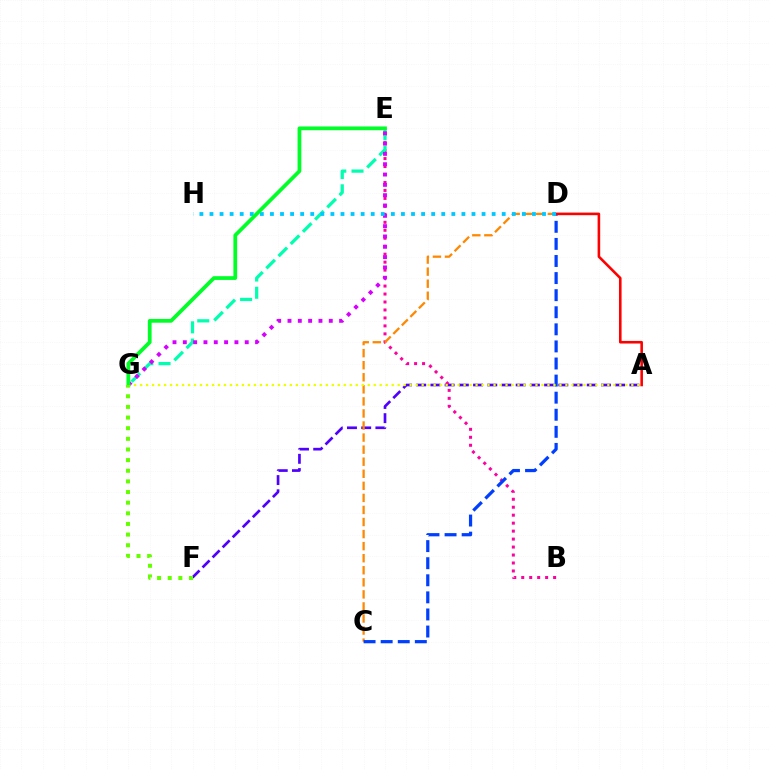{('A', 'F'): [{'color': '#4f00ff', 'line_style': 'dashed', 'thickness': 1.93}], ('B', 'E'): [{'color': '#ff00a0', 'line_style': 'dotted', 'thickness': 2.16}], ('E', 'G'): [{'color': '#00ffaf', 'line_style': 'dashed', 'thickness': 2.34}, {'color': '#d600ff', 'line_style': 'dotted', 'thickness': 2.8}, {'color': '#00ff27', 'line_style': 'solid', 'thickness': 2.7}], ('C', 'D'): [{'color': '#ff8800', 'line_style': 'dashed', 'thickness': 1.64}, {'color': '#003fff', 'line_style': 'dashed', 'thickness': 2.32}], ('A', 'G'): [{'color': '#eeff00', 'line_style': 'dotted', 'thickness': 1.63}], ('A', 'D'): [{'color': '#ff0000', 'line_style': 'solid', 'thickness': 1.87}], ('D', 'H'): [{'color': '#00c7ff', 'line_style': 'dotted', 'thickness': 2.74}], ('F', 'G'): [{'color': '#66ff00', 'line_style': 'dotted', 'thickness': 2.89}]}